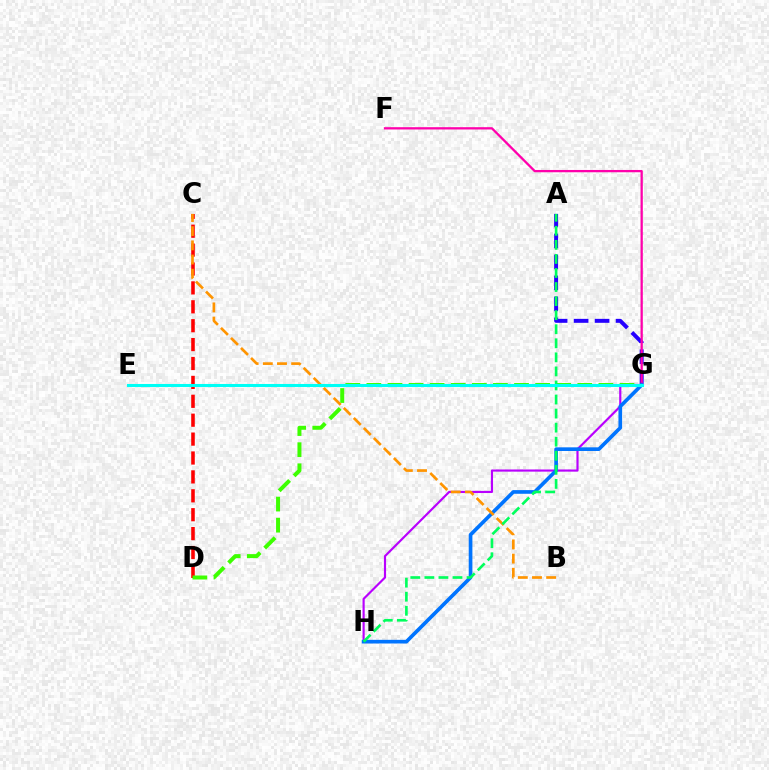{('A', 'G'): [{'color': '#2500ff', 'line_style': 'dashed', 'thickness': 2.85}], ('C', 'D'): [{'color': '#ff0000', 'line_style': 'dashed', 'thickness': 2.57}], ('E', 'G'): [{'color': '#d1ff00', 'line_style': 'dashed', 'thickness': 2.07}, {'color': '#00fff6', 'line_style': 'solid', 'thickness': 2.21}], ('G', 'H'): [{'color': '#b900ff', 'line_style': 'solid', 'thickness': 1.56}, {'color': '#0074ff', 'line_style': 'solid', 'thickness': 2.64}], ('F', 'G'): [{'color': '#ff00ac', 'line_style': 'solid', 'thickness': 1.65}], ('D', 'G'): [{'color': '#3dff00', 'line_style': 'dashed', 'thickness': 2.87}], ('B', 'C'): [{'color': '#ff9400', 'line_style': 'dashed', 'thickness': 1.93}], ('A', 'H'): [{'color': '#00ff5c', 'line_style': 'dashed', 'thickness': 1.91}]}